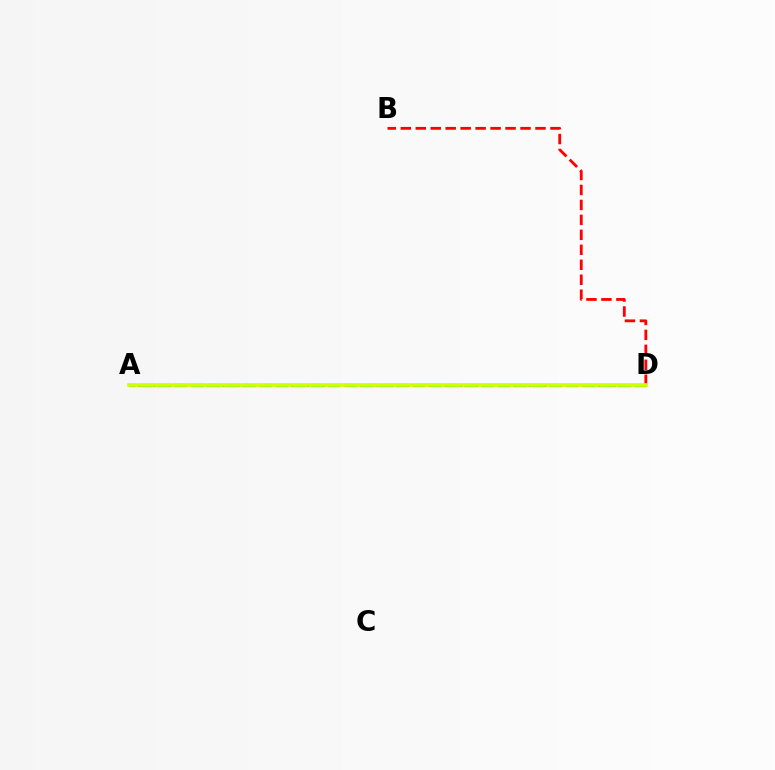{('A', 'D'): [{'color': '#0074ff', 'line_style': 'dotted', 'thickness': 2.08}, {'color': '#00ff5c', 'line_style': 'dashed', 'thickness': 2.32}, {'color': '#b900ff', 'line_style': 'dashed', 'thickness': 1.55}, {'color': '#d1ff00', 'line_style': 'solid', 'thickness': 2.6}], ('B', 'D'): [{'color': '#ff0000', 'line_style': 'dashed', 'thickness': 2.03}]}